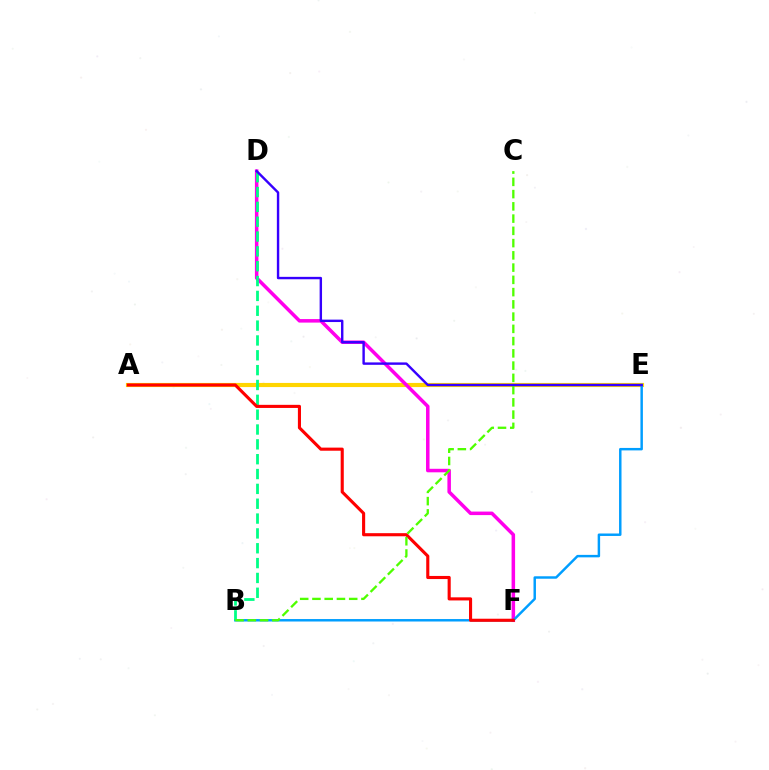{('A', 'E'): [{'color': '#ffd500', 'line_style': 'solid', 'thickness': 2.98}], ('D', 'F'): [{'color': '#ff00ed', 'line_style': 'solid', 'thickness': 2.53}], ('B', 'E'): [{'color': '#009eff', 'line_style': 'solid', 'thickness': 1.77}], ('B', 'D'): [{'color': '#00ff86', 'line_style': 'dashed', 'thickness': 2.02}], ('A', 'F'): [{'color': '#ff0000', 'line_style': 'solid', 'thickness': 2.24}], ('B', 'C'): [{'color': '#4fff00', 'line_style': 'dashed', 'thickness': 1.66}], ('D', 'E'): [{'color': '#3700ff', 'line_style': 'solid', 'thickness': 1.73}]}